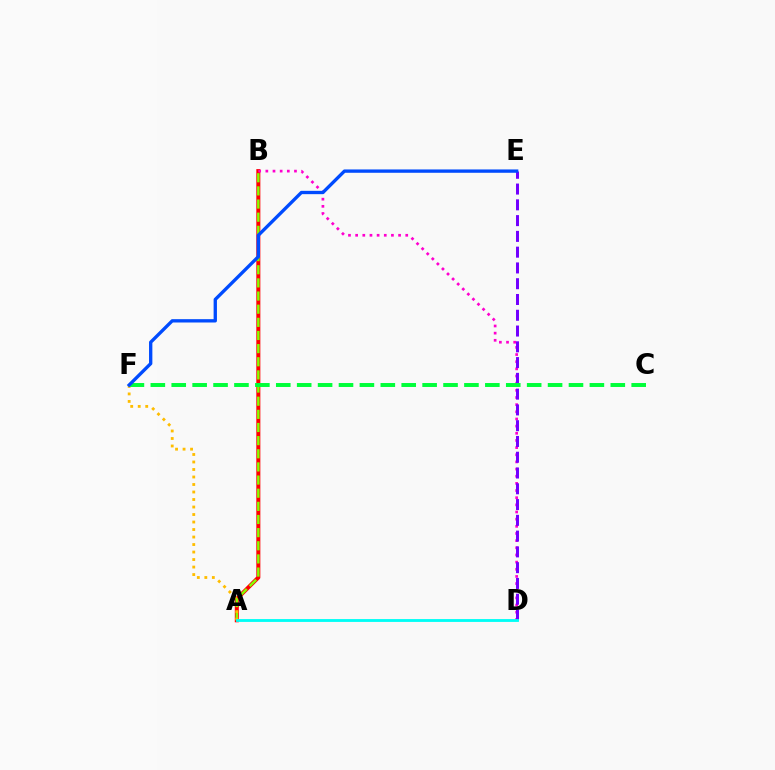{('A', 'B'): [{'color': '#ff0000', 'line_style': 'solid', 'thickness': 2.89}, {'color': '#84ff00', 'line_style': 'dashed', 'thickness': 1.79}], ('B', 'D'): [{'color': '#ff00cf', 'line_style': 'dotted', 'thickness': 1.94}], ('D', 'E'): [{'color': '#7200ff', 'line_style': 'dashed', 'thickness': 2.14}], ('A', 'F'): [{'color': '#ffbd00', 'line_style': 'dotted', 'thickness': 2.04}], ('A', 'D'): [{'color': '#00fff6', 'line_style': 'solid', 'thickness': 2.05}], ('C', 'F'): [{'color': '#00ff39', 'line_style': 'dashed', 'thickness': 2.84}], ('E', 'F'): [{'color': '#004bff', 'line_style': 'solid', 'thickness': 2.4}]}